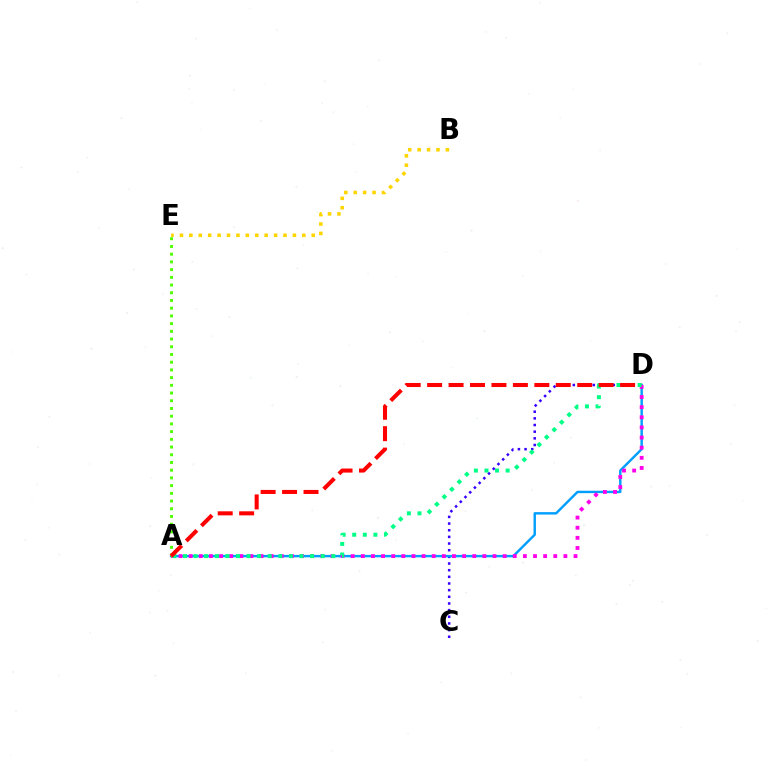{('C', 'D'): [{'color': '#3700ff', 'line_style': 'dotted', 'thickness': 1.81}], ('A', 'D'): [{'color': '#009eff', 'line_style': 'solid', 'thickness': 1.74}, {'color': '#ff00ed', 'line_style': 'dotted', 'thickness': 2.75}, {'color': '#00ff86', 'line_style': 'dotted', 'thickness': 2.88}, {'color': '#ff0000', 'line_style': 'dashed', 'thickness': 2.91}], ('B', 'E'): [{'color': '#ffd500', 'line_style': 'dotted', 'thickness': 2.56}], ('A', 'E'): [{'color': '#4fff00', 'line_style': 'dotted', 'thickness': 2.1}]}